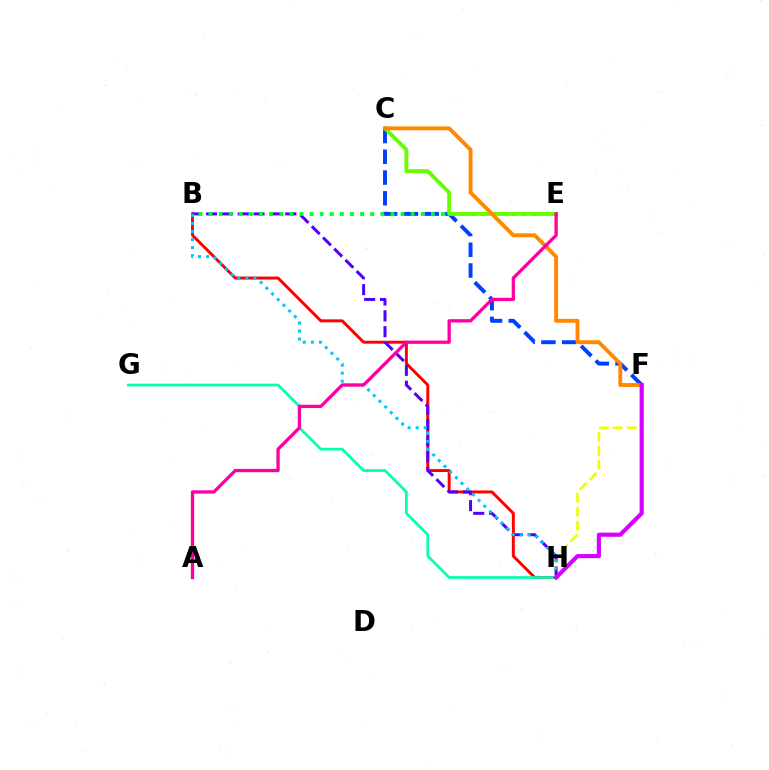{('F', 'H'): [{'color': '#eeff00', 'line_style': 'dashed', 'thickness': 1.9}, {'color': '#d600ff', 'line_style': 'solid', 'thickness': 2.99}], ('C', 'F'): [{'color': '#003fff', 'line_style': 'dashed', 'thickness': 2.82}, {'color': '#ff8800', 'line_style': 'solid', 'thickness': 2.8}], ('B', 'H'): [{'color': '#ff0000', 'line_style': 'solid', 'thickness': 2.13}, {'color': '#4f00ff', 'line_style': 'dashed', 'thickness': 2.15}, {'color': '#00c7ff', 'line_style': 'dotted', 'thickness': 2.18}], ('B', 'E'): [{'color': '#00ff27', 'line_style': 'dotted', 'thickness': 2.75}], ('C', 'E'): [{'color': '#66ff00', 'line_style': 'solid', 'thickness': 2.8}], ('G', 'H'): [{'color': '#00ffaf', 'line_style': 'solid', 'thickness': 1.94}], ('A', 'E'): [{'color': '#ff00a0', 'line_style': 'solid', 'thickness': 2.37}]}